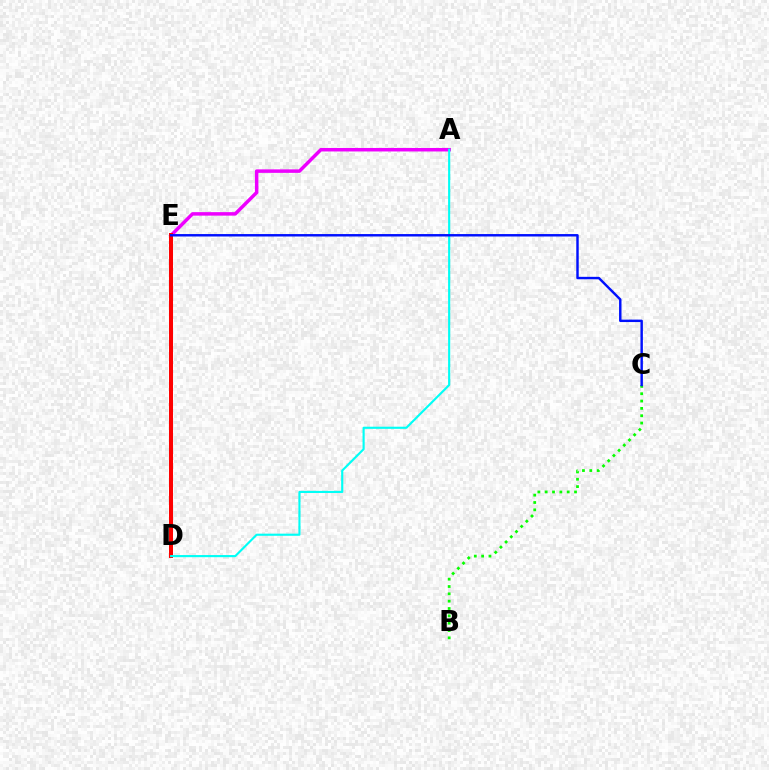{('B', 'C'): [{'color': '#08ff00', 'line_style': 'dotted', 'thickness': 1.99}], ('A', 'E'): [{'color': '#ee00ff', 'line_style': 'solid', 'thickness': 2.51}], ('D', 'E'): [{'color': '#fcf500', 'line_style': 'dashed', 'thickness': 2.74}, {'color': '#ff0000', 'line_style': 'solid', 'thickness': 2.87}], ('A', 'D'): [{'color': '#00fff6', 'line_style': 'solid', 'thickness': 1.54}], ('C', 'E'): [{'color': '#0010ff', 'line_style': 'solid', 'thickness': 1.76}]}